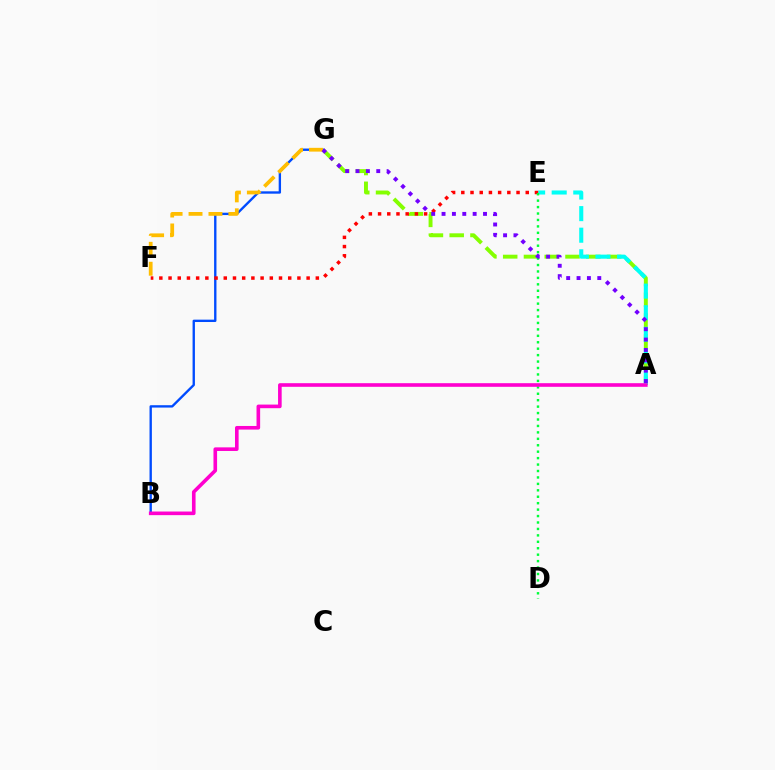{('A', 'G'): [{'color': '#84ff00', 'line_style': 'dashed', 'thickness': 2.82}, {'color': '#7200ff', 'line_style': 'dotted', 'thickness': 2.82}], ('B', 'G'): [{'color': '#004bff', 'line_style': 'solid', 'thickness': 1.7}], ('A', 'E'): [{'color': '#00fff6', 'line_style': 'dashed', 'thickness': 2.93}], ('E', 'F'): [{'color': '#ff0000', 'line_style': 'dotted', 'thickness': 2.5}], ('D', 'E'): [{'color': '#00ff39', 'line_style': 'dotted', 'thickness': 1.75}], ('F', 'G'): [{'color': '#ffbd00', 'line_style': 'dashed', 'thickness': 2.71}], ('A', 'B'): [{'color': '#ff00cf', 'line_style': 'solid', 'thickness': 2.6}]}